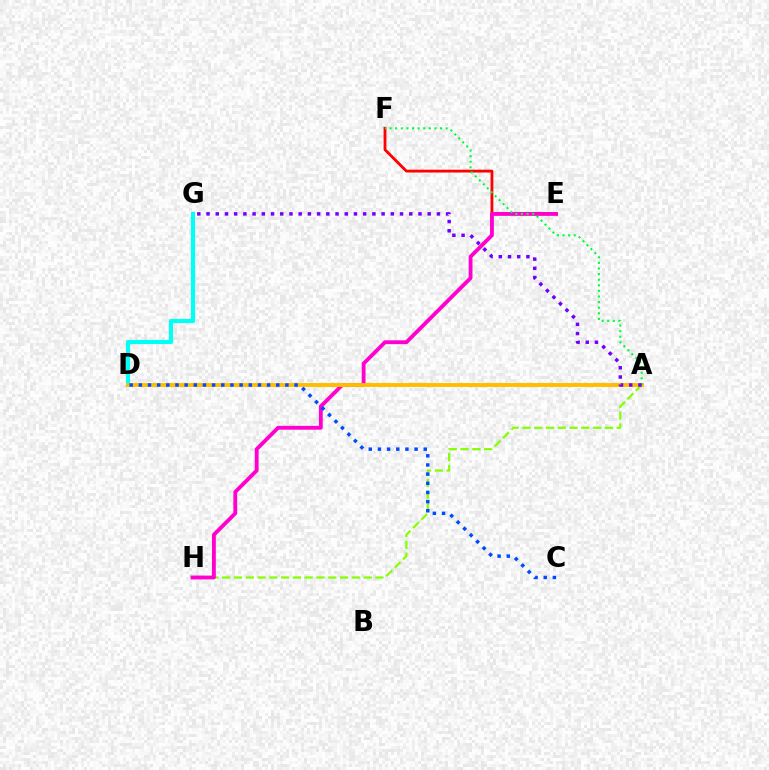{('D', 'G'): [{'color': '#00fff6', 'line_style': 'solid', 'thickness': 2.99}], ('A', 'H'): [{'color': '#84ff00', 'line_style': 'dashed', 'thickness': 1.6}], ('E', 'F'): [{'color': '#ff0000', 'line_style': 'solid', 'thickness': 2.02}], ('E', 'H'): [{'color': '#ff00cf', 'line_style': 'solid', 'thickness': 2.75}], ('A', 'D'): [{'color': '#ffbd00', 'line_style': 'solid', 'thickness': 2.8}], ('A', 'F'): [{'color': '#00ff39', 'line_style': 'dotted', 'thickness': 1.52}], ('A', 'G'): [{'color': '#7200ff', 'line_style': 'dotted', 'thickness': 2.5}], ('C', 'D'): [{'color': '#004bff', 'line_style': 'dotted', 'thickness': 2.49}]}